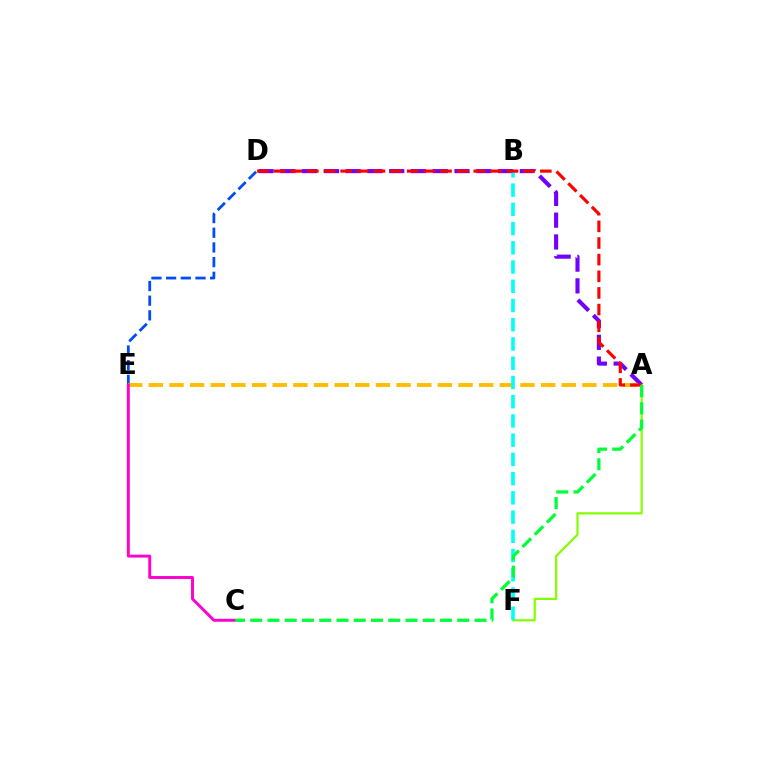{('A', 'D'): [{'color': '#7200ff', 'line_style': 'dashed', 'thickness': 2.96}, {'color': '#ff0000', 'line_style': 'dashed', 'thickness': 2.26}], ('A', 'F'): [{'color': '#84ff00', 'line_style': 'solid', 'thickness': 1.59}], ('D', 'E'): [{'color': '#004bff', 'line_style': 'dashed', 'thickness': 1.99}], ('A', 'E'): [{'color': '#ffbd00', 'line_style': 'dashed', 'thickness': 2.8}], ('C', 'E'): [{'color': '#ff00cf', 'line_style': 'solid', 'thickness': 2.11}], ('B', 'F'): [{'color': '#00fff6', 'line_style': 'dashed', 'thickness': 2.61}], ('A', 'C'): [{'color': '#00ff39', 'line_style': 'dashed', 'thickness': 2.34}]}